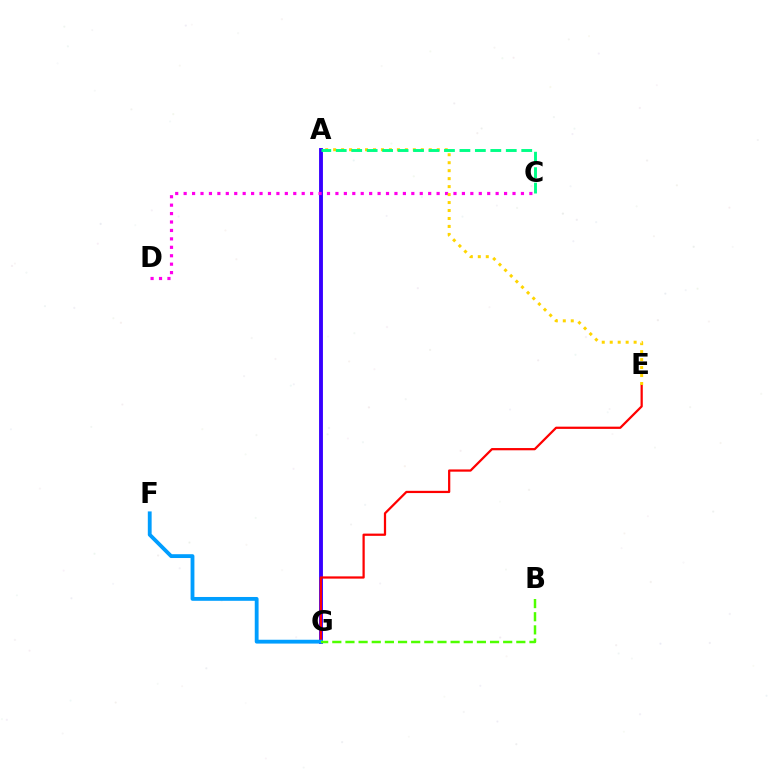{('A', 'G'): [{'color': '#3700ff', 'line_style': 'solid', 'thickness': 2.79}], ('E', 'G'): [{'color': '#ff0000', 'line_style': 'solid', 'thickness': 1.61}], ('C', 'D'): [{'color': '#ff00ed', 'line_style': 'dotted', 'thickness': 2.29}], ('F', 'G'): [{'color': '#009eff', 'line_style': 'solid', 'thickness': 2.76}], ('A', 'E'): [{'color': '#ffd500', 'line_style': 'dotted', 'thickness': 2.17}], ('A', 'C'): [{'color': '#00ff86', 'line_style': 'dashed', 'thickness': 2.1}], ('B', 'G'): [{'color': '#4fff00', 'line_style': 'dashed', 'thickness': 1.79}]}